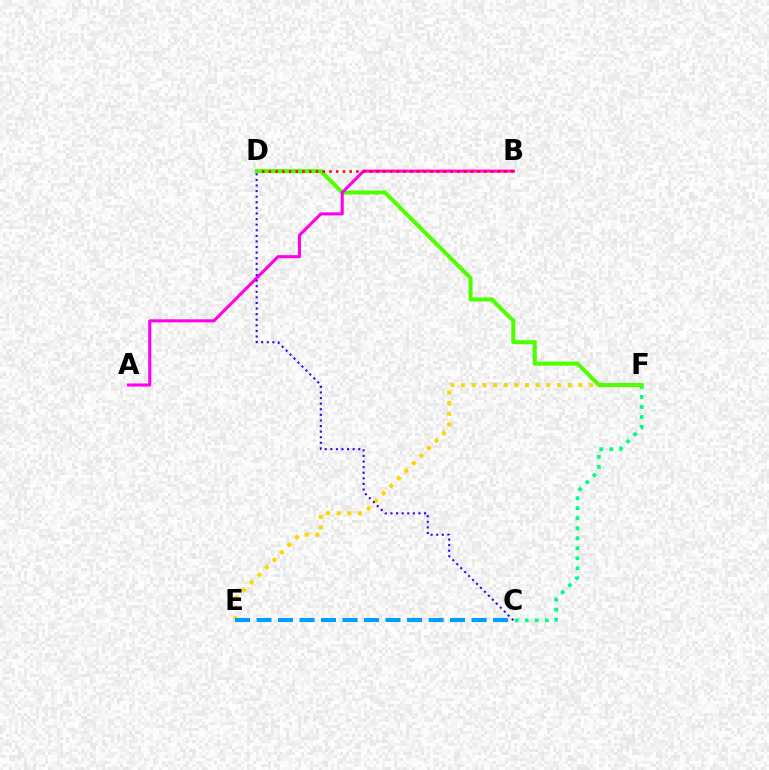{('E', 'F'): [{'color': '#ffd500', 'line_style': 'dotted', 'thickness': 2.9}], ('C', 'F'): [{'color': '#00ff86', 'line_style': 'dotted', 'thickness': 2.72}], ('D', 'F'): [{'color': '#4fff00', 'line_style': 'solid', 'thickness': 2.92}], ('A', 'B'): [{'color': '#ff00ed', 'line_style': 'solid', 'thickness': 2.21}], ('C', 'D'): [{'color': '#3700ff', 'line_style': 'dotted', 'thickness': 1.52}], ('B', 'D'): [{'color': '#ff0000', 'line_style': 'dotted', 'thickness': 1.83}], ('C', 'E'): [{'color': '#009eff', 'line_style': 'dashed', 'thickness': 2.92}]}